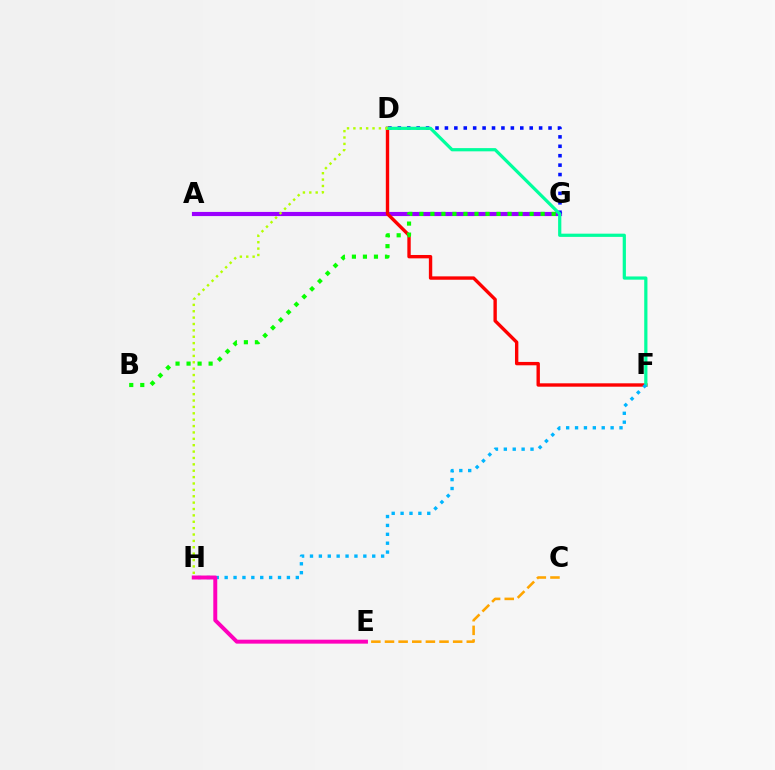{('A', 'G'): [{'color': '#9b00ff', 'line_style': 'solid', 'thickness': 2.98}], ('D', 'G'): [{'color': '#0010ff', 'line_style': 'dotted', 'thickness': 2.56}], ('D', 'F'): [{'color': '#ff0000', 'line_style': 'solid', 'thickness': 2.43}, {'color': '#00ff9d', 'line_style': 'solid', 'thickness': 2.32}], ('D', 'H'): [{'color': '#b3ff00', 'line_style': 'dotted', 'thickness': 1.73}], ('F', 'H'): [{'color': '#00b5ff', 'line_style': 'dotted', 'thickness': 2.42}], ('C', 'E'): [{'color': '#ffa500', 'line_style': 'dashed', 'thickness': 1.85}], ('E', 'H'): [{'color': '#ff00bd', 'line_style': 'solid', 'thickness': 2.85}], ('B', 'G'): [{'color': '#08ff00', 'line_style': 'dotted', 'thickness': 3.0}]}